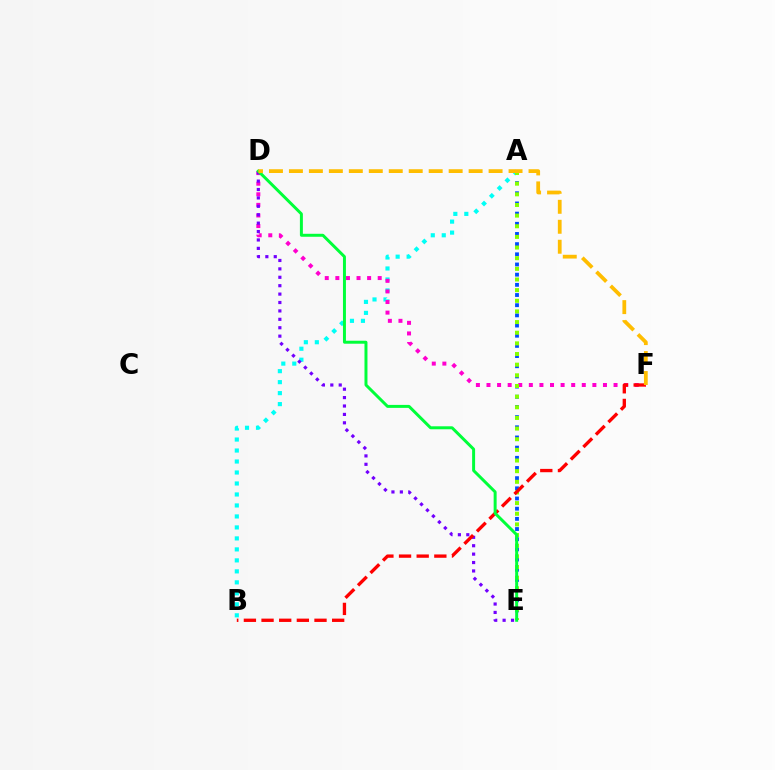{('A', 'E'): [{'color': '#004bff', 'line_style': 'dotted', 'thickness': 2.76}, {'color': '#84ff00', 'line_style': 'dotted', 'thickness': 2.89}], ('A', 'B'): [{'color': '#00fff6', 'line_style': 'dotted', 'thickness': 2.98}], ('D', 'F'): [{'color': '#ff00cf', 'line_style': 'dotted', 'thickness': 2.88}, {'color': '#ffbd00', 'line_style': 'dashed', 'thickness': 2.71}], ('D', 'E'): [{'color': '#7200ff', 'line_style': 'dotted', 'thickness': 2.28}, {'color': '#00ff39', 'line_style': 'solid', 'thickness': 2.14}], ('B', 'F'): [{'color': '#ff0000', 'line_style': 'dashed', 'thickness': 2.4}]}